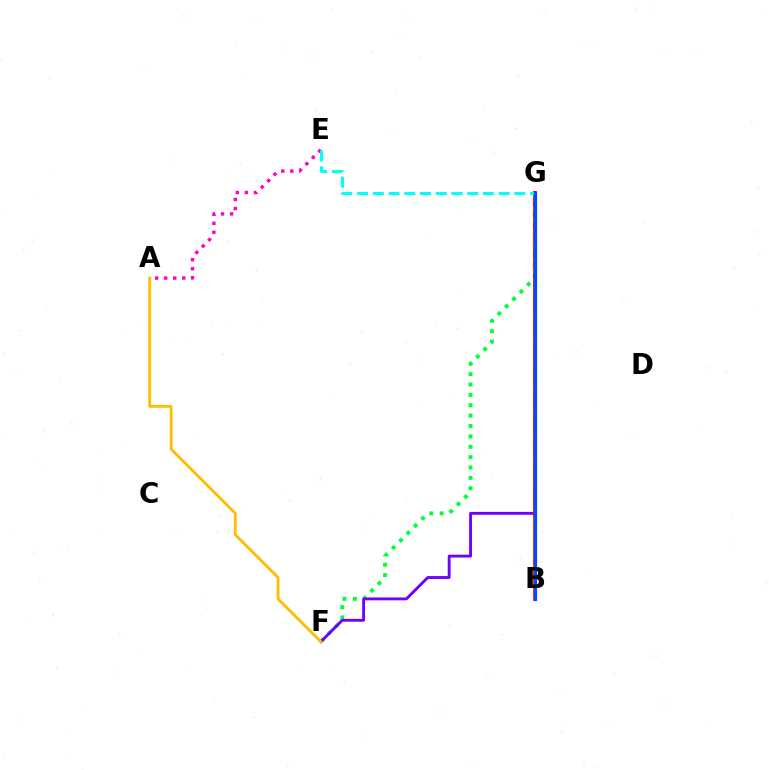{('F', 'G'): [{'color': '#00ff39', 'line_style': 'dotted', 'thickness': 2.82}, {'color': '#7200ff', 'line_style': 'solid', 'thickness': 2.06}], ('A', 'E'): [{'color': '#ff00cf', 'line_style': 'dotted', 'thickness': 2.46}], ('B', 'G'): [{'color': '#ff0000', 'line_style': 'solid', 'thickness': 2.7}, {'color': '#84ff00', 'line_style': 'dashed', 'thickness': 1.63}, {'color': '#004bff', 'line_style': 'solid', 'thickness': 2.29}], ('E', 'G'): [{'color': '#00fff6', 'line_style': 'dashed', 'thickness': 2.14}], ('A', 'F'): [{'color': '#ffbd00', 'line_style': 'solid', 'thickness': 2.03}]}